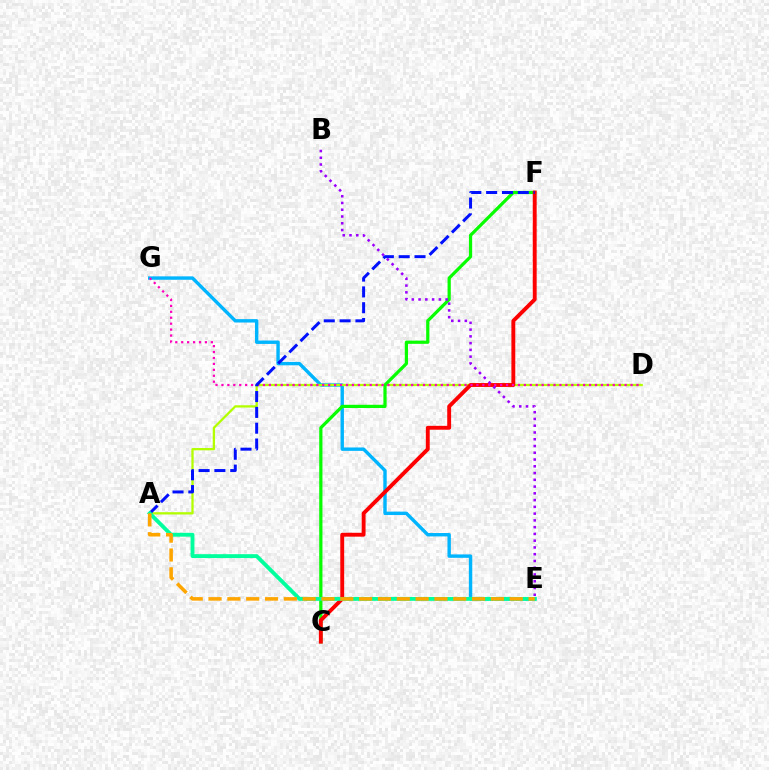{('E', 'G'): [{'color': '#00b5ff', 'line_style': 'solid', 'thickness': 2.45}], ('A', 'D'): [{'color': '#b3ff00', 'line_style': 'solid', 'thickness': 1.65}], ('C', 'F'): [{'color': '#08ff00', 'line_style': 'solid', 'thickness': 2.32}, {'color': '#ff0000', 'line_style': 'solid', 'thickness': 2.8}], ('D', 'G'): [{'color': '#ff00bd', 'line_style': 'dotted', 'thickness': 1.61}], ('A', 'F'): [{'color': '#0010ff', 'line_style': 'dashed', 'thickness': 2.15}], ('A', 'E'): [{'color': '#00ff9d', 'line_style': 'solid', 'thickness': 2.79}, {'color': '#ffa500', 'line_style': 'dashed', 'thickness': 2.56}], ('B', 'E'): [{'color': '#9b00ff', 'line_style': 'dotted', 'thickness': 1.84}]}